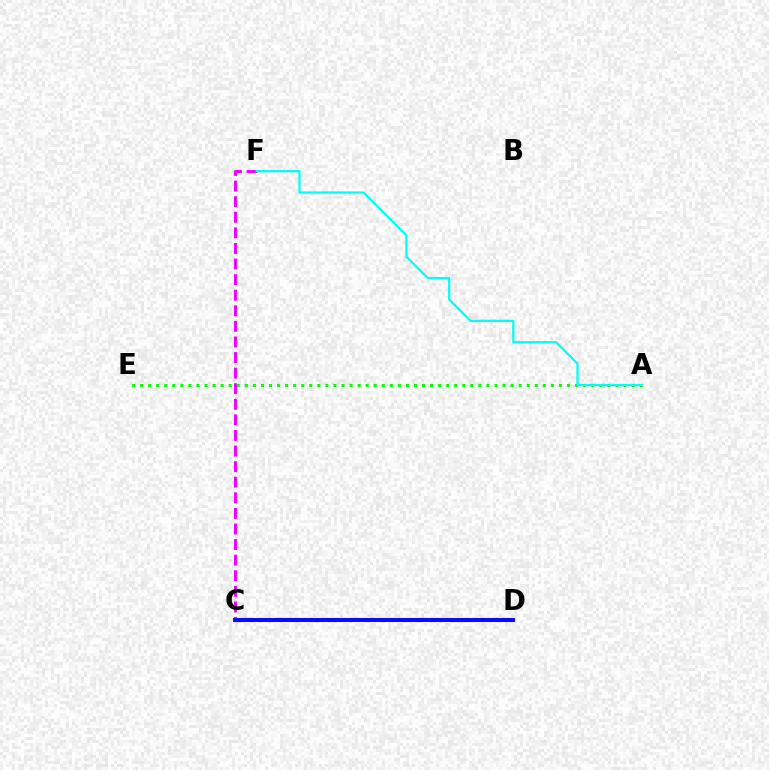{('C', 'D'): [{'color': '#fcf500', 'line_style': 'dotted', 'thickness': 1.55}, {'color': '#ff0000', 'line_style': 'solid', 'thickness': 2.97}, {'color': '#0010ff', 'line_style': 'solid', 'thickness': 2.77}], ('A', 'E'): [{'color': '#08ff00', 'line_style': 'dotted', 'thickness': 2.19}], ('C', 'F'): [{'color': '#ee00ff', 'line_style': 'dashed', 'thickness': 2.12}], ('A', 'F'): [{'color': '#00fff6', 'line_style': 'solid', 'thickness': 1.61}]}